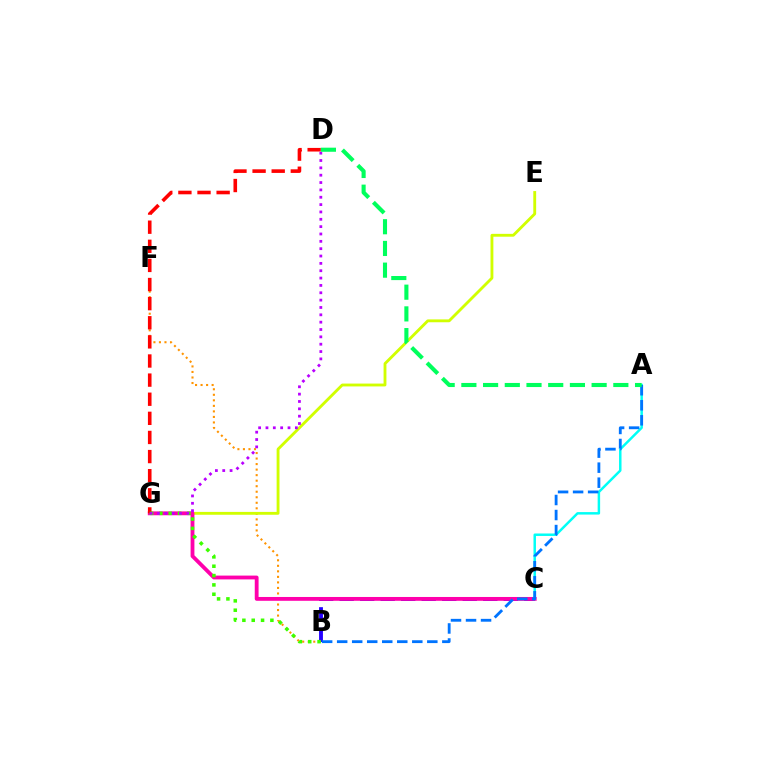{('B', 'C'): [{'color': '#2500ff', 'line_style': 'dashed', 'thickness': 2.79}], ('B', 'F'): [{'color': '#ff9400', 'line_style': 'dotted', 'thickness': 1.5}], ('E', 'G'): [{'color': '#d1ff00', 'line_style': 'solid', 'thickness': 2.05}], ('C', 'G'): [{'color': '#ff00ac', 'line_style': 'solid', 'thickness': 2.75}], ('D', 'G'): [{'color': '#ff0000', 'line_style': 'dashed', 'thickness': 2.6}, {'color': '#b900ff', 'line_style': 'dotted', 'thickness': 2.0}], ('B', 'G'): [{'color': '#3dff00', 'line_style': 'dotted', 'thickness': 2.54}], ('A', 'C'): [{'color': '#00fff6', 'line_style': 'solid', 'thickness': 1.78}], ('A', 'B'): [{'color': '#0074ff', 'line_style': 'dashed', 'thickness': 2.04}], ('A', 'D'): [{'color': '#00ff5c', 'line_style': 'dashed', 'thickness': 2.95}]}